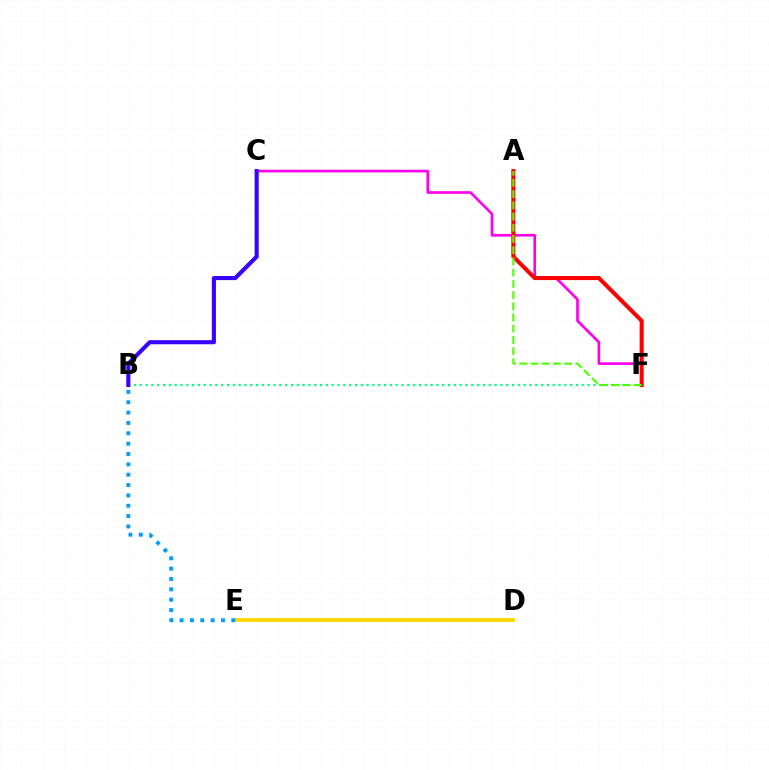{('B', 'F'): [{'color': '#00ff86', 'line_style': 'dotted', 'thickness': 1.58}], ('C', 'F'): [{'color': '#ff00ed', 'line_style': 'solid', 'thickness': 1.92}], ('A', 'F'): [{'color': '#ff0000', 'line_style': 'solid', 'thickness': 2.92}, {'color': '#4fff00', 'line_style': 'dashed', 'thickness': 1.52}], ('D', 'E'): [{'color': '#ffd500', 'line_style': 'solid', 'thickness': 2.73}], ('B', 'E'): [{'color': '#009eff', 'line_style': 'dotted', 'thickness': 2.81}], ('B', 'C'): [{'color': '#3700ff', 'line_style': 'solid', 'thickness': 2.95}]}